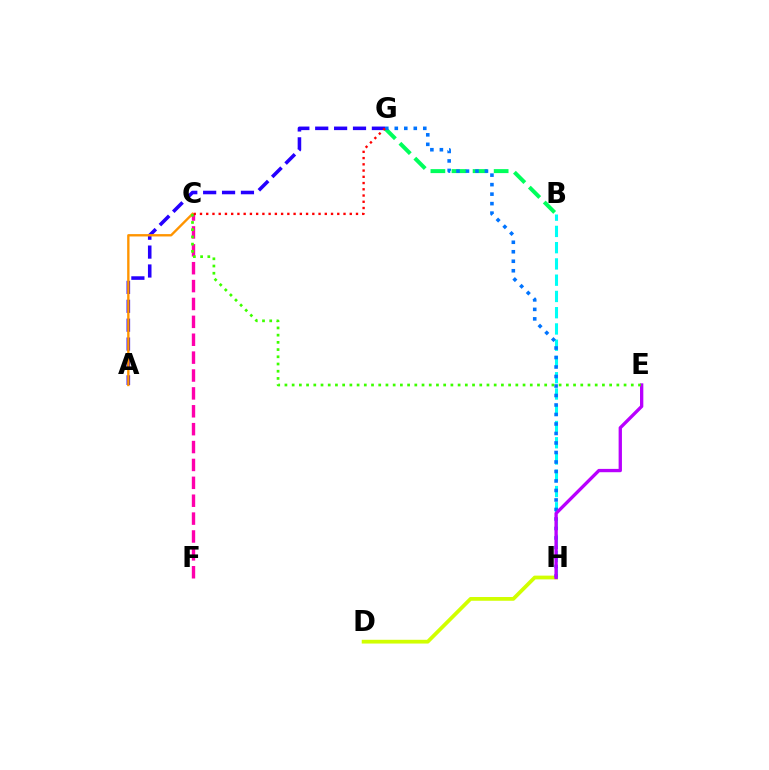{('D', 'H'): [{'color': '#d1ff00', 'line_style': 'solid', 'thickness': 2.71}], ('B', 'H'): [{'color': '#00fff6', 'line_style': 'dashed', 'thickness': 2.21}], ('A', 'G'): [{'color': '#2500ff', 'line_style': 'dashed', 'thickness': 2.57}], ('B', 'G'): [{'color': '#00ff5c', 'line_style': 'dashed', 'thickness': 2.86}], ('A', 'C'): [{'color': '#ff9400', 'line_style': 'solid', 'thickness': 1.7}], ('C', 'F'): [{'color': '#ff00ac', 'line_style': 'dashed', 'thickness': 2.43}], ('G', 'H'): [{'color': '#0074ff', 'line_style': 'dotted', 'thickness': 2.58}], ('E', 'H'): [{'color': '#b900ff', 'line_style': 'solid', 'thickness': 2.39}], ('C', 'E'): [{'color': '#3dff00', 'line_style': 'dotted', 'thickness': 1.96}], ('C', 'G'): [{'color': '#ff0000', 'line_style': 'dotted', 'thickness': 1.7}]}